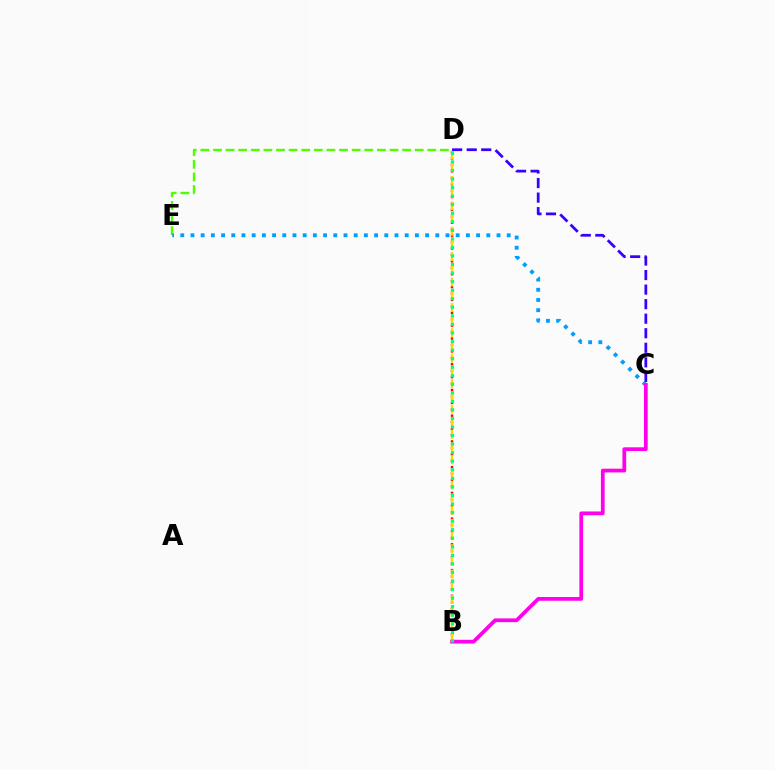{('D', 'E'): [{'color': '#4fff00', 'line_style': 'dashed', 'thickness': 1.71}], ('C', 'E'): [{'color': '#009eff', 'line_style': 'dotted', 'thickness': 2.77}], ('B', 'C'): [{'color': '#ff00ed', 'line_style': 'solid', 'thickness': 2.69}], ('B', 'D'): [{'color': '#ff0000', 'line_style': 'dotted', 'thickness': 1.75}, {'color': '#ffd500', 'line_style': 'dashed', 'thickness': 1.73}, {'color': '#00ff86', 'line_style': 'dotted', 'thickness': 2.32}], ('C', 'D'): [{'color': '#3700ff', 'line_style': 'dashed', 'thickness': 1.98}]}